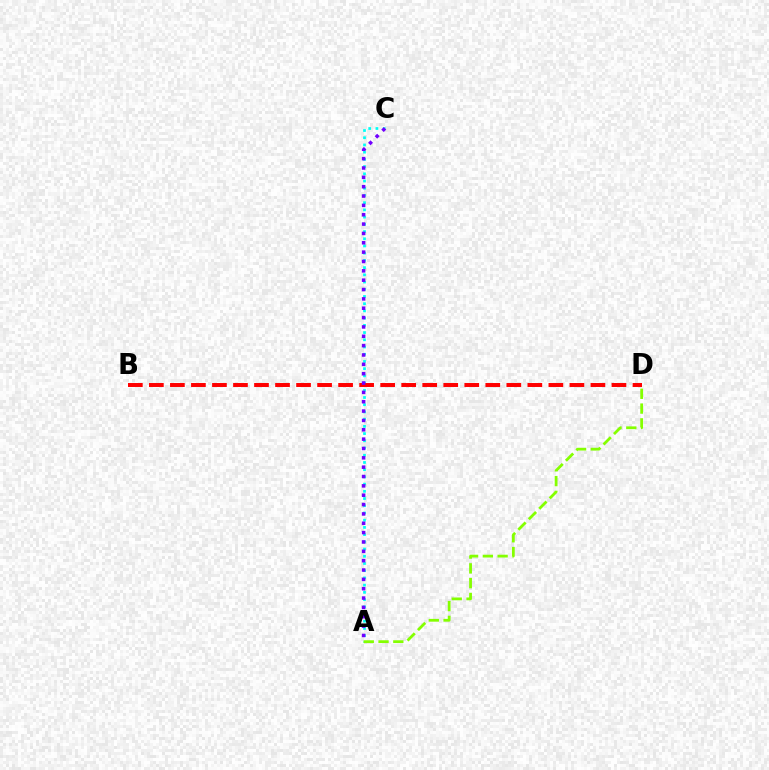{('A', 'C'): [{'color': '#00fff6', 'line_style': 'dotted', 'thickness': 1.96}, {'color': '#7200ff', 'line_style': 'dotted', 'thickness': 2.54}], ('A', 'D'): [{'color': '#84ff00', 'line_style': 'dashed', 'thickness': 2.01}], ('B', 'D'): [{'color': '#ff0000', 'line_style': 'dashed', 'thickness': 2.86}]}